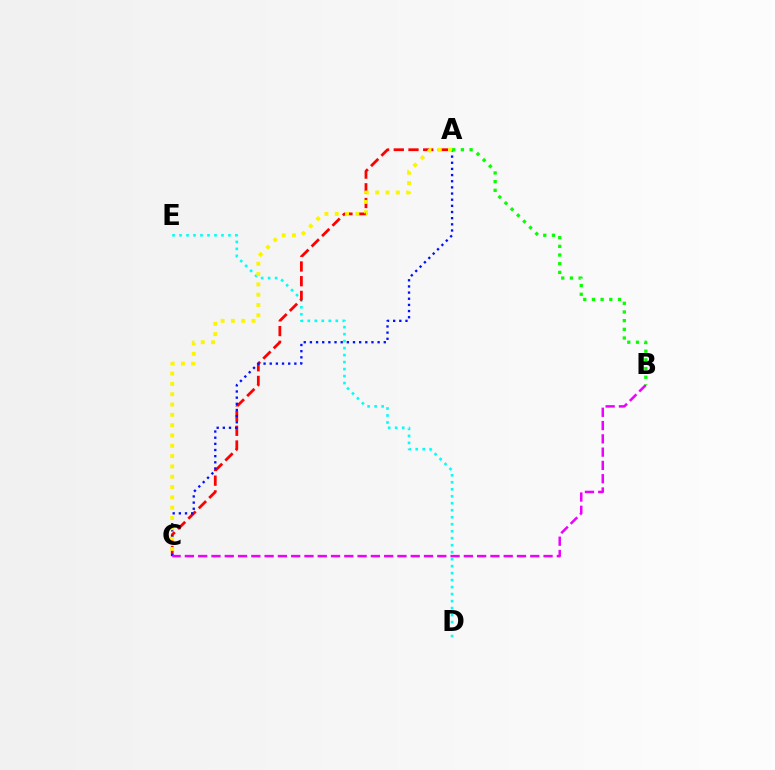{('D', 'E'): [{'color': '#00fff6', 'line_style': 'dotted', 'thickness': 1.9}], ('A', 'C'): [{'color': '#ff0000', 'line_style': 'dashed', 'thickness': 2.0}, {'color': '#0010ff', 'line_style': 'dotted', 'thickness': 1.67}, {'color': '#fcf500', 'line_style': 'dotted', 'thickness': 2.8}], ('B', 'C'): [{'color': '#ee00ff', 'line_style': 'dashed', 'thickness': 1.8}], ('A', 'B'): [{'color': '#08ff00', 'line_style': 'dotted', 'thickness': 2.36}]}